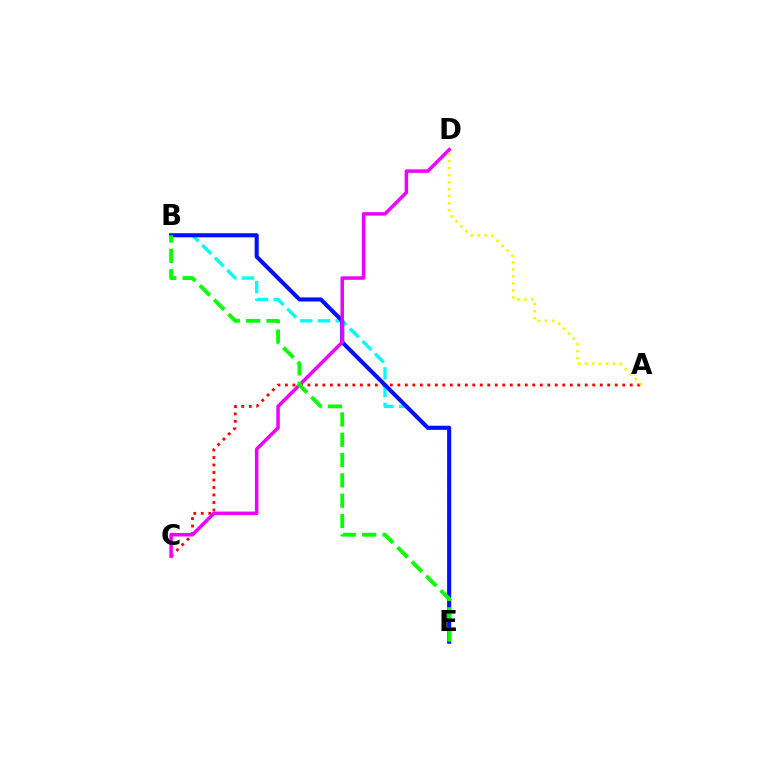{('B', 'E'): [{'color': '#00fff6', 'line_style': 'dashed', 'thickness': 2.4}, {'color': '#0010ff', 'line_style': 'solid', 'thickness': 2.94}, {'color': '#08ff00', 'line_style': 'dashed', 'thickness': 2.76}], ('A', 'C'): [{'color': '#ff0000', 'line_style': 'dotted', 'thickness': 2.04}], ('C', 'D'): [{'color': '#ee00ff', 'line_style': 'solid', 'thickness': 2.53}], ('A', 'D'): [{'color': '#fcf500', 'line_style': 'dotted', 'thickness': 1.91}]}